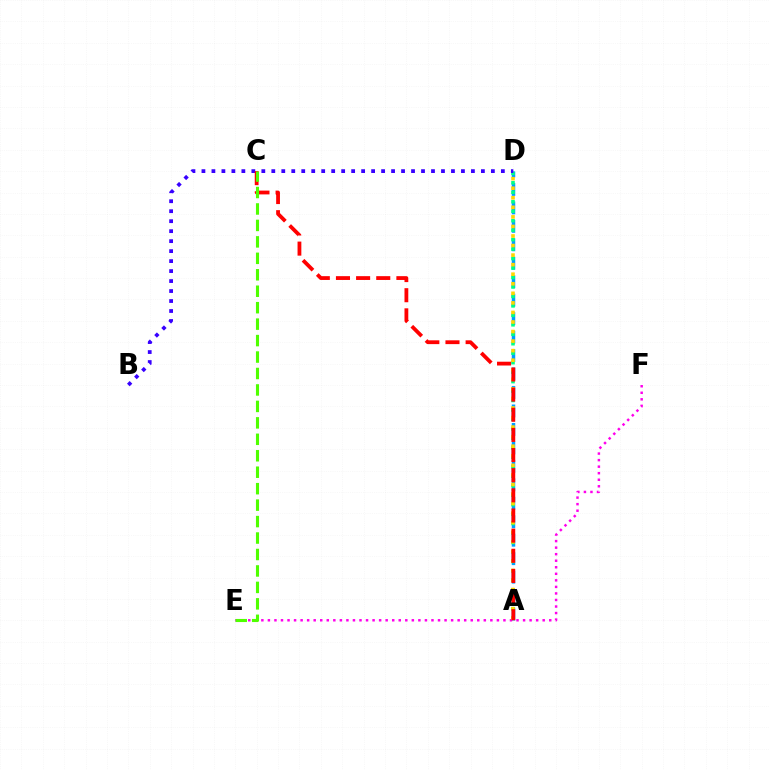{('A', 'D'): [{'color': '#009eff', 'line_style': 'dashed', 'thickness': 2.51}, {'color': '#00ff86', 'line_style': 'dotted', 'thickness': 2.57}, {'color': '#ffd500', 'line_style': 'dotted', 'thickness': 2.6}], ('B', 'D'): [{'color': '#3700ff', 'line_style': 'dotted', 'thickness': 2.71}], ('E', 'F'): [{'color': '#ff00ed', 'line_style': 'dotted', 'thickness': 1.78}], ('A', 'C'): [{'color': '#ff0000', 'line_style': 'dashed', 'thickness': 2.74}], ('C', 'E'): [{'color': '#4fff00', 'line_style': 'dashed', 'thickness': 2.24}]}